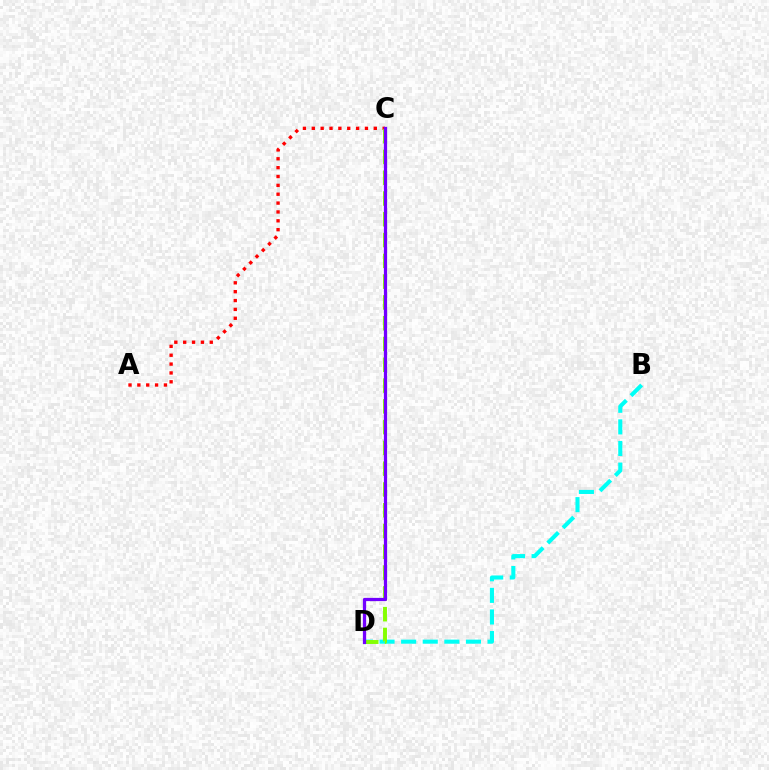{('B', 'D'): [{'color': '#00fff6', 'line_style': 'dashed', 'thickness': 2.93}], ('A', 'C'): [{'color': '#ff0000', 'line_style': 'dotted', 'thickness': 2.41}], ('C', 'D'): [{'color': '#84ff00', 'line_style': 'dashed', 'thickness': 2.82}, {'color': '#7200ff', 'line_style': 'solid', 'thickness': 2.33}]}